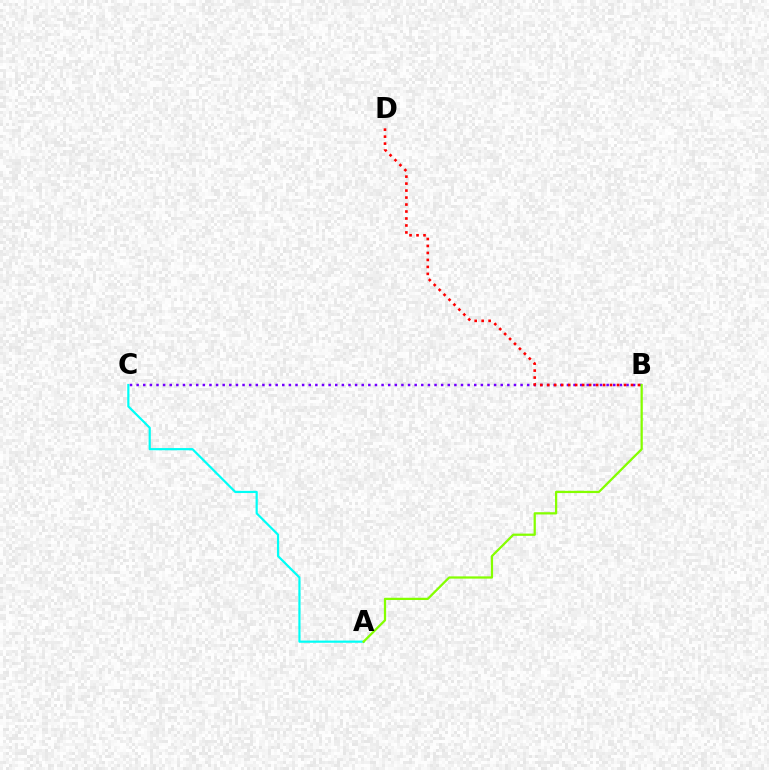{('A', 'C'): [{'color': '#00fff6', 'line_style': 'solid', 'thickness': 1.58}], ('B', 'C'): [{'color': '#7200ff', 'line_style': 'dotted', 'thickness': 1.8}], ('B', 'D'): [{'color': '#ff0000', 'line_style': 'dotted', 'thickness': 1.9}], ('A', 'B'): [{'color': '#84ff00', 'line_style': 'solid', 'thickness': 1.62}]}